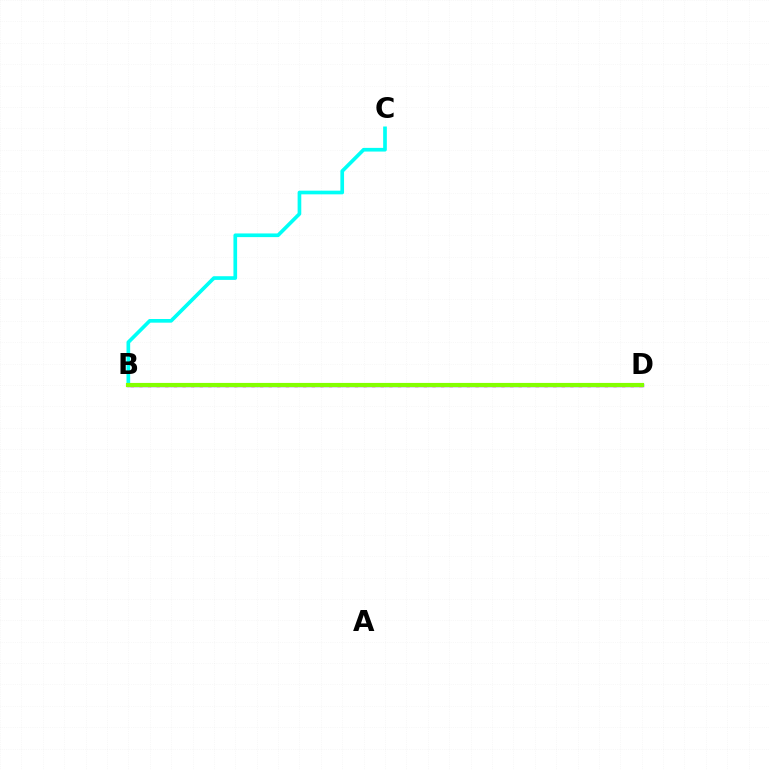{('B', 'C'): [{'color': '#00fff6', 'line_style': 'solid', 'thickness': 2.64}], ('B', 'D'): [{'color': '#ff0000', 'line_style': 'dotted', 'thickness': 2.34}, {'color': '#7200ff', 'line_style': 'solid', 'thickness': 2.4}, {'color': '#84ff00', 'line_style': 'solid', 'thickness': 2.99}]}